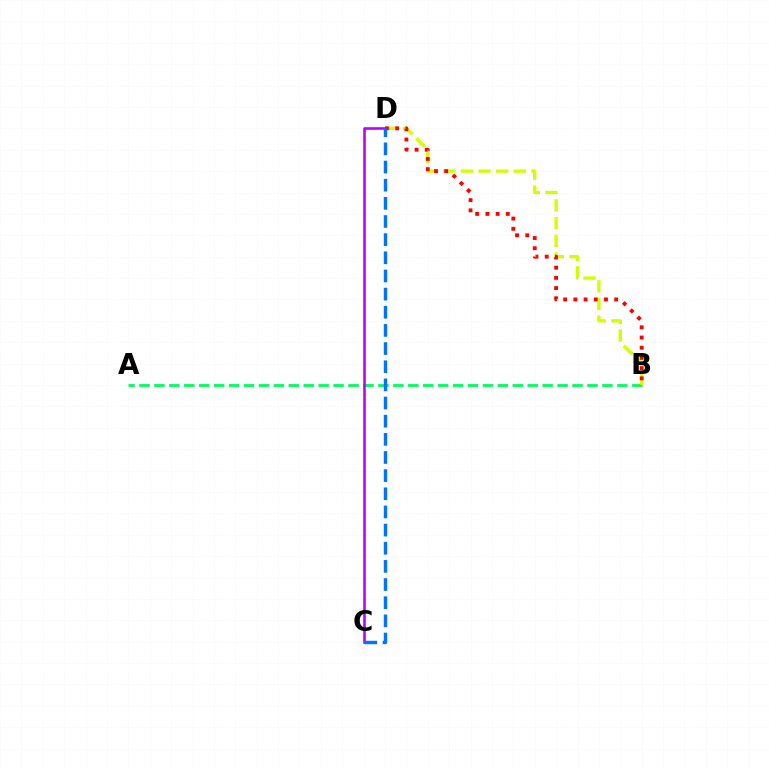{('A', 'B'): [{'color': '#00ff5c', 'line_style': 'dashed', 'thickness': 2.03}], ('B', 'D'): [{'color': '#d1ff00', 'line_style': 'dashed', 'thickness': 2.4}, {'color': '#ff0000', 'line_style': 'dotted', 'thickness': 2.77}], ('C', 'D'): [{'color': '#b900ff', 'line_style': 'solid', 'thickness': 1.85}, {'color': '#0074ff', 'line_style': 'dashed', 'thickness': 2.47}]}